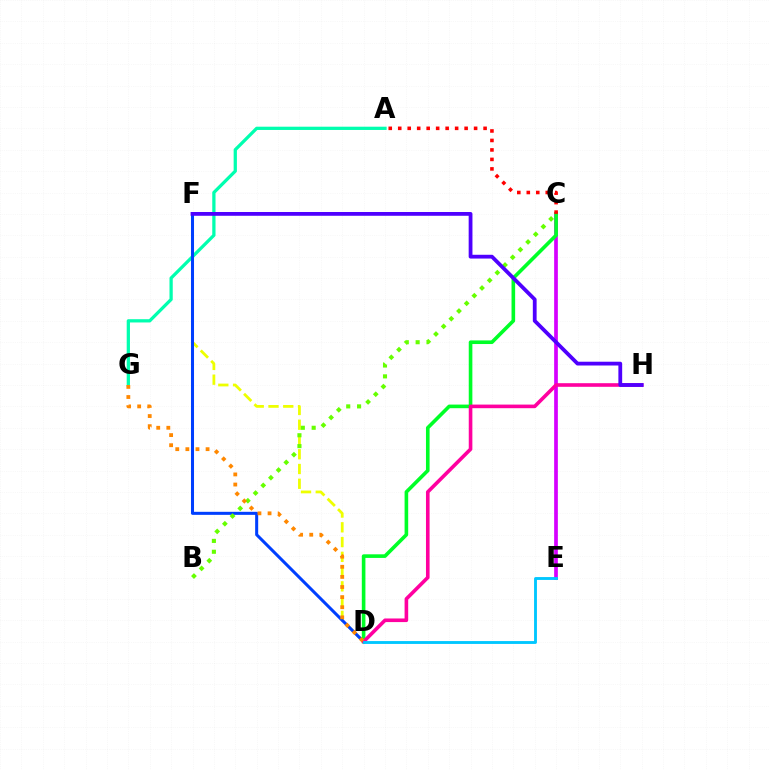{('C', 'E'): [{'color': '#d600ff', 'line_style': 'solid', 'thickness': 2.67}], ('C', 'D'): [{'color': '#00ff27', 'line_style': 'solid', 'thickness': 2.6}], ('D', 'F'): [{'color': '#eeff00', 'line_style': 'dashed', 'thickness': 2.01}, {'color': '#003fff', 'line_style': 'solid', 'thickness': 2.18}], ('A', 'G'): [{'color': '#00ffaf', 'line_style': 'solid', 'thickness': 2.35}], ('A', 'C'): [{'color': '#ff0000', 'line_style': 'dotted', 'thickness': 2.58}], ('D', 'H'): [{'color': '#ff00a0', 'line_style': 'solid', 'thickness': 2.6}], ('B', 'C'): [{'color': '#66ff00', 'line_style': 'dotted', 'thickness': 2.95}], ('F', 'H'): [{'color': '#4f00ff', 'line_style': 'solid', 'thickness': 2.73}], ('D', 'G'): [{'color': '#ff8800', 'line_style': 'dotted', 'thickness': 2.75}], ('D', 'E'): [{'color': '#00c7ff', 'line_style': 'solid', 'thickness': 2.06}]}